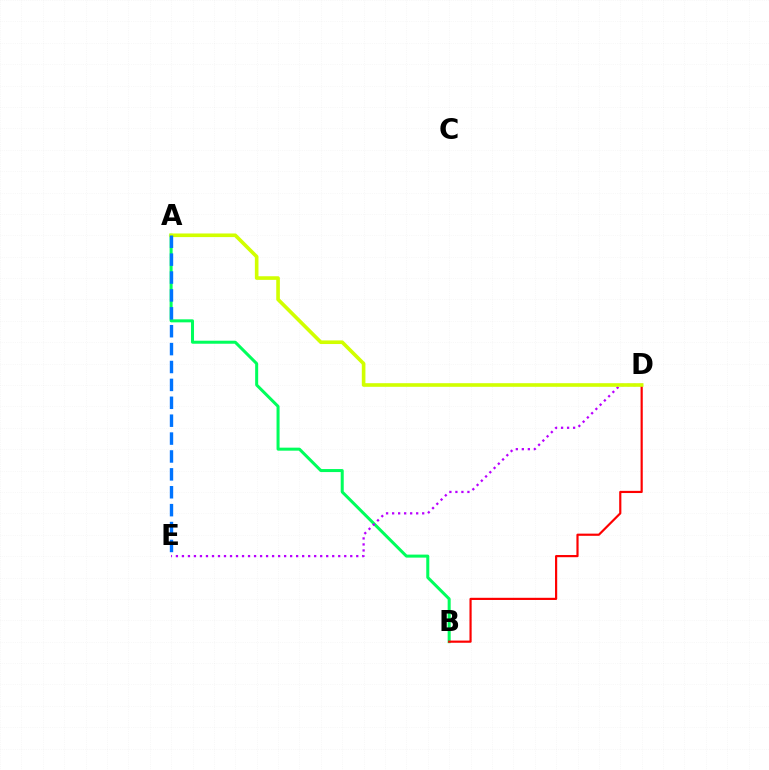{('A', 'B'): [{'color': '#00ff5c', 'line_style': 'solid', 'thickness': 2.17}], ('B', 'D'): [{'color': '#ff0000', 'line_style': 'solid', 'thickness': 1.57}], ('D', 'E'): [{'color': '#b900ff', 'line_style': 'dotted', 'thickness': 1.63}], ('A', 'D'): [{'color': '#d1ff00', 'line_style': 'solid', 'thickness': 2.61}], ('A', 'E'): [{'color': '#0074ff', 'line_style': 'dashed', 'thickness': 2.43}]}